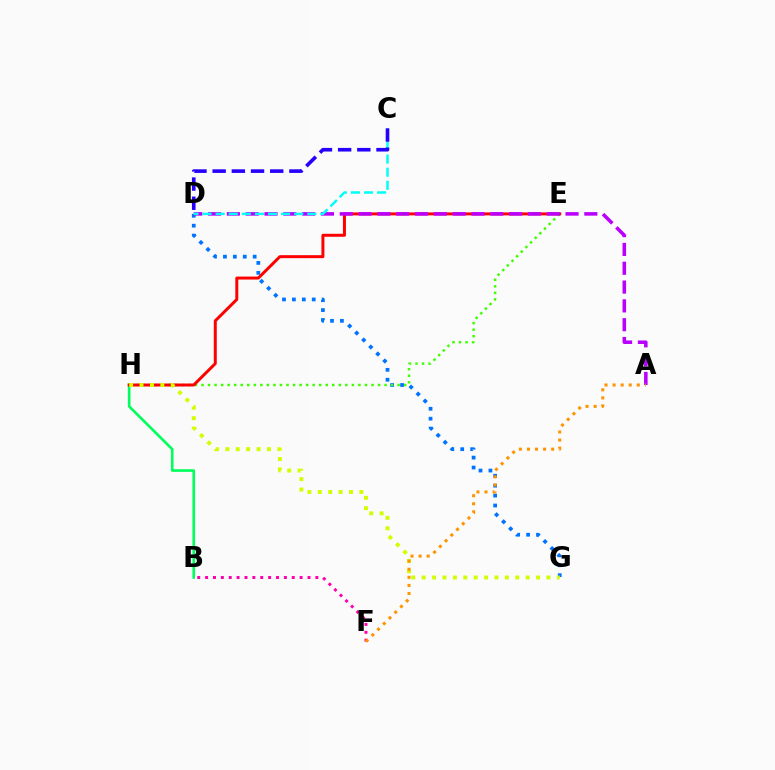{('D', 'G'): [{'color': '#0074ff', 'line_style': 'dotted', 'thickness': 2.69}], ('E', 'H'): [{'color': '#3dff00', 'line_style': 'dotted', 'thickness': 1.78}, {'color': '#ff0000', 'line_style': 'solid', 'thickness': 2.15}], ('B', 'H'): [{'color': '#00ff5c', 'line_style': 'solid', 'thickness': 1.9}], ('G', 'H'): [{'color': '#d1ff00', 'line_style': 'dotted', 'thickness': 2.83}], ('A', 'D'): [{'color': '#b900ff', 'line_style': 'dashed', 'thickness': 2.56}], ('B', 'F'): [{'color': '#ff00ac', 'line_style': 'dotted', 'thickness': 2.14}], ('C', 'D'): [{'color': '#00fff6', 'line_style': 'dashed', 'thickness': 1.78}, {'color': '#2500ff', 'line_style': 'dashed', 'thickness': 2.61}], ('A', 'F'): [{'color': '#ff9400', 'line_style': 'dotted', 'thickness': 2.19}]}